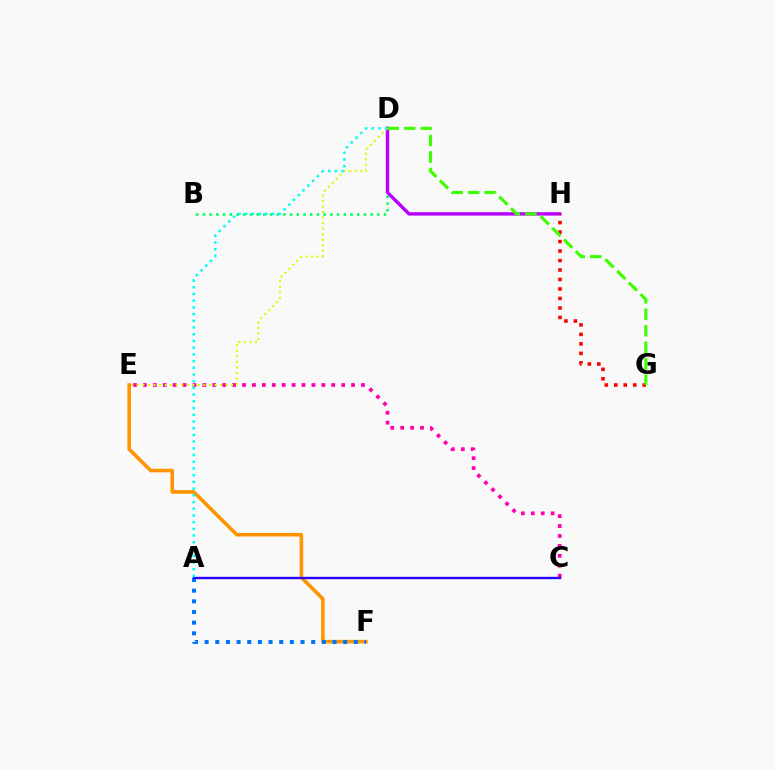{('B', 'D'): [{'color': '#00ff5c', 'line_style': 'dotted', 'thickness': 1.82}], ('E', 'F'): [{'color': '#ff9400', 'line_style': 'solid', 'thickness': 2.58}], ('A', 'F'): [{'color': '#0074ff', 'line_style': 'dotted', 'thickness': 2.9}], ('C', 'E'): [{'color': '#ff00ac', 'line_style': 'dotted', 'thickness': 2.69}], ('D', 'H'): [{'color': '#b900ff', 'line_style': 'solid', 'thickness': 2.46}], ('D', 'E'): [{'color': '#d1ff00', 'line_style': 'dotted', 'thickness': 1.51}], ('A', 'C'): [{'color': '#2500ff', 'line_style': 'solid', 'thickness': 1.71}], ('G', 'H'): [{'color': '#ff0000', 'line_style': 'dotted', 'thickness': 2.58}], ('A', 'D'): [{'color': '#00fff6', 'line_style': 'dotted', 'thickness': 1.82}], ('D', 'G'): [{'color': '#3dff00', 'line_style': 'dashed', 'thickness': 2.24}]}